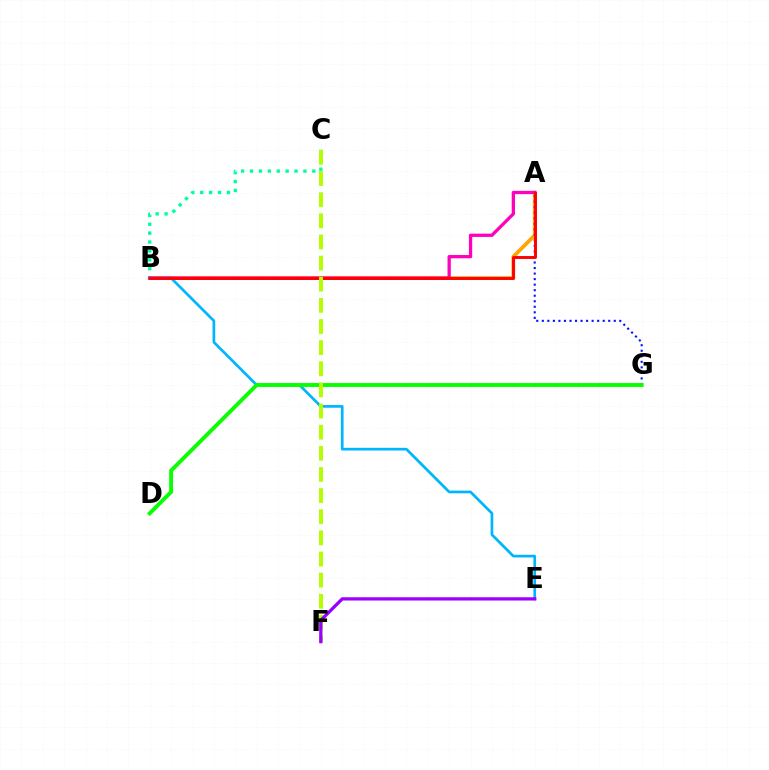{('A', 'B'): [{'color': '#ffa500', 'line_style': 'solid', 'thickness': 2.69}, {'color': '#ff00bd', 'line_style': 'solid', 'thickness': 2.36}, {'color': '#ff0000', 'line_style': 'solid', 'thickness': 2.1}], ('B', 'E'): [{'color': '#00b5ff', 'line_style': 'solid', 'thickness': 1.94}], ('B', 'C'): [{'color': '#00ff9d', 'line_style': 'dotted', 'thickness': 2.42}], ('A', 'G'): [{'color': '#0010ff', 'line_style': 'dotted', 'thickness': 1.5}], ('D', 'G'): [{'color': '#08ff00', 'line_style': 'solid', 'thickness': 2.8}], ('C', 'F'): [{'color': '#b3ff00', 'line_style': 'dashed', 'thickness': 2.87}], ('E', 'F'): [{'color': '#9b00ff', 'line_style': 'solid', 'thickness': 2.35}]}